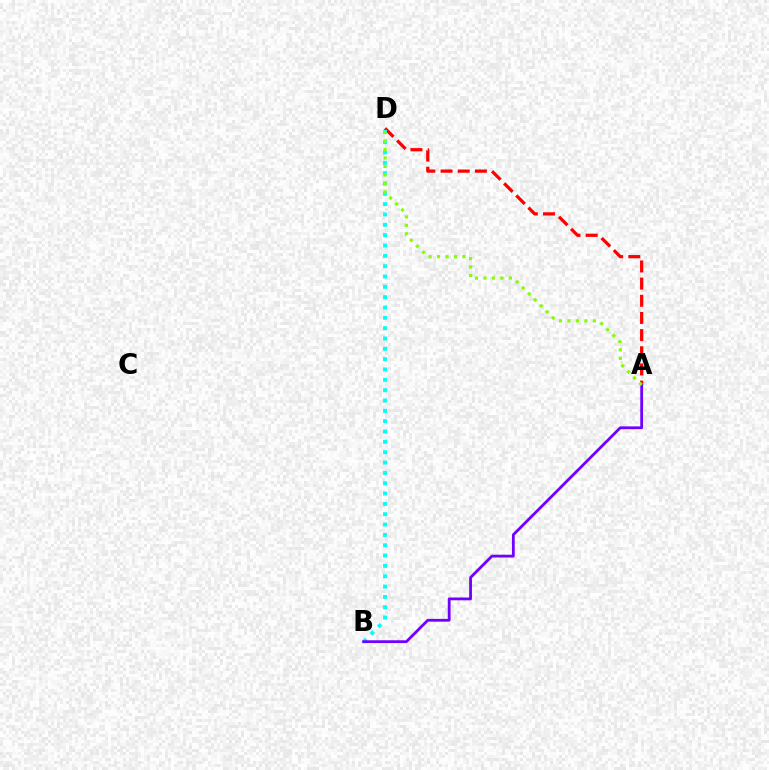{('A', 'D'): [{'color': '#ff0000', 'line_style': 'dashed', 'thickness': 2.33}, {'color': '#84ff00', 'line_style': 'dotted', 'thickness': 2.3}], ('B', 'D'): [{'color': '#00fff6', 'line_style': 'dotted', 'thickness': 2.81}], ('A', 'B'): [{'color': '#7200ff', 'line_style': 'solid', 'thickness': 2.01}]}